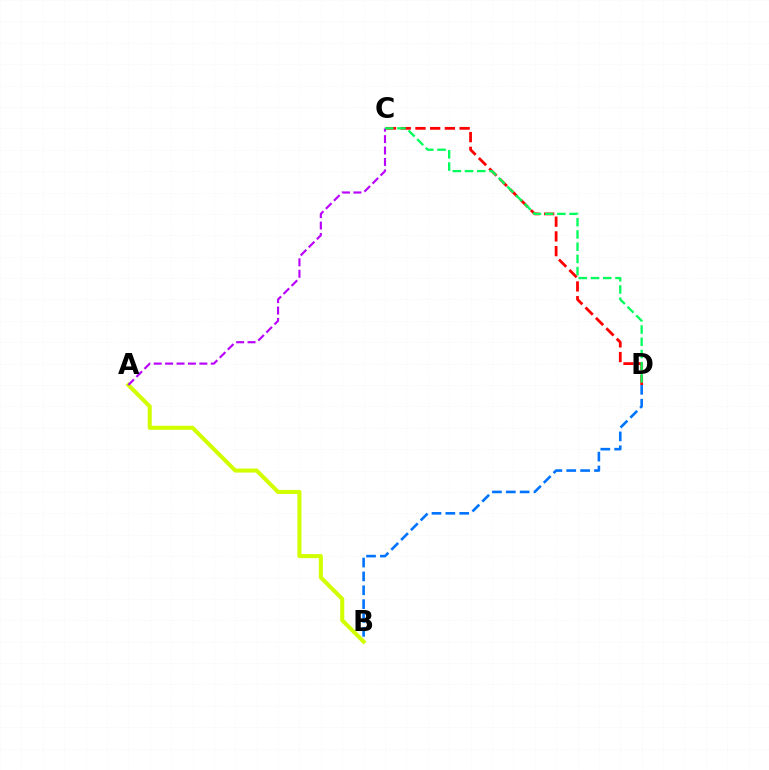{('C', 'D'): [{'color': '#ff0000', 'line_style': 'dashed', 'thickness': 2.0}, {'color': '#00ff5c', 'line_style': 'dashed', 'thickness': 1.66}], ('B', 'D'): [{'color': '#0074ff', 'line_style': 'dashed', 'thickness': 1.88}], ('A', 'B'): [{'color': '#d1ff00', 'line_style': 'solid', 'thickness': 2.92}], ('A', 'C'): [{'color': '#b900ff', 'line_style': 'dashed', 'thickness': 1.55}]}